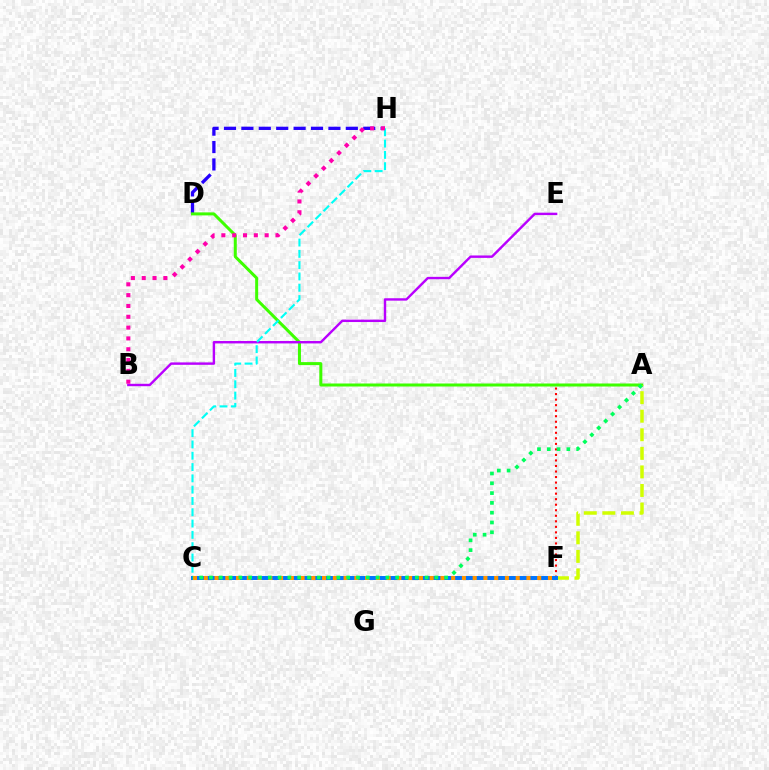{('D', 'H'): [{'color': '#2500ff', 'line_style': 'dashed', 'thickness': 2.36}], ('A', 'F'): [{'color': '#ff0000', 'line_style': 'dotted', 'thickness': 1.5}, {'color': '#d1ff00', 'line_style': 'dashed', 'thickness': 2.52}], ('A', 'D'): [{'color': '#3dff00', 'line_style': 'solid', 'thickness': 2.17}], ('B', 'E'): [{'color': '#b900ff', 'line_style': 'solid', 'thickness': 1.74}], ('C', 'H'): [{'color': '#00fff6', 'line_style': 'dashed', 'thickness': 1.54}], ('C', 'F'): [{'color': '#0074ff', 'line_style': 'solid', 'thickness': 2.85}, {'color': '#ff9400', 'line_style': 'dotted', 'thickness': 2.92}], ('B', 'H'): [{'color': '#ff00ac', 'line_style': 'dotted', 'thickness': 2.94}], ('A', 'C'): [{'color': '#00ff5c', 'line_style': 'dotted', 'thickness': 2.66}]}